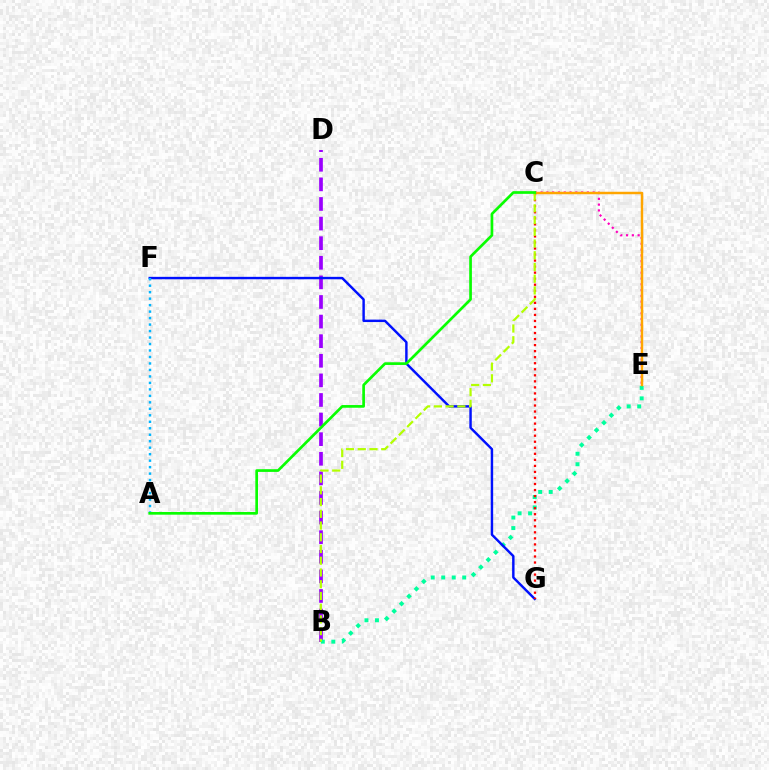{('B', 'D'): [{'color': '#9b00ff', 'line_style': 'dashed', 'thickness': 2.66}], ('C', 'E'): [{'color': '#ff00bd', 'line_style': 'dotted', 'thickness': 1.57}, {'color': '#ffa500', 'line_style': 'solid', 'thickness': 1.78}], ('B', 'E'): [{'color': '#00ff9d', 'line_style': 'dotted', 'thickness': 2.85}], ('F', 'G'): [{'color': '#0010ff', 'line_style': 'solid', 'thickness': 1.75}], ('A', 'F'): [{'color': '#00b5ff', 'line_style': 'dotted', 'thickness': 1.76}], ('C', 'G'): [{'color': '#ff0000', 'line_style': 'dotted', 'thickness': 1.64}], ('B', 'C'): [{'color': '#b3ff00', 'line_style': 'dashed', 'thickness': 1.59}], ('A', 'C'): [{'color': '#08ff00', 'line_style': 'solid', 'thickness': 1.94}]}